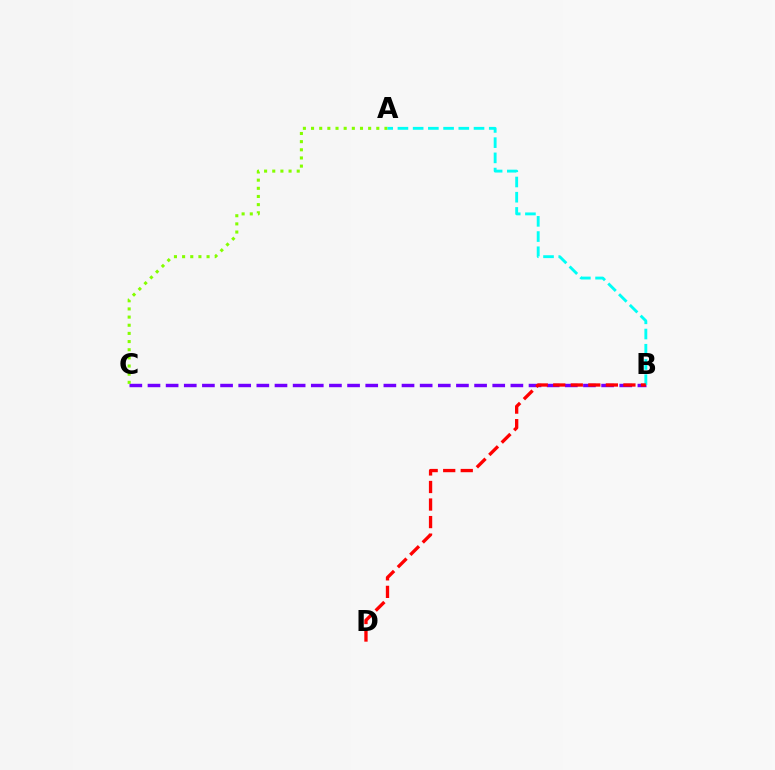{('B', 'C'): [{'color': '#7200ff', 'line_style': 'dashed', 'thickness': 2.46}], ('A', 'C'): [{'color': '#84ff00', 'line_style': 'dotted', 'thickness': 2.22}], ('A', 'B'): [{'color': '#00fff6', 'line_style': 'dashed', 'thickness': 2.07}], ('B', 'D'): [{'color': '#ff0000', 'line_style': 'dashed', 'thickness': 2.38}]}